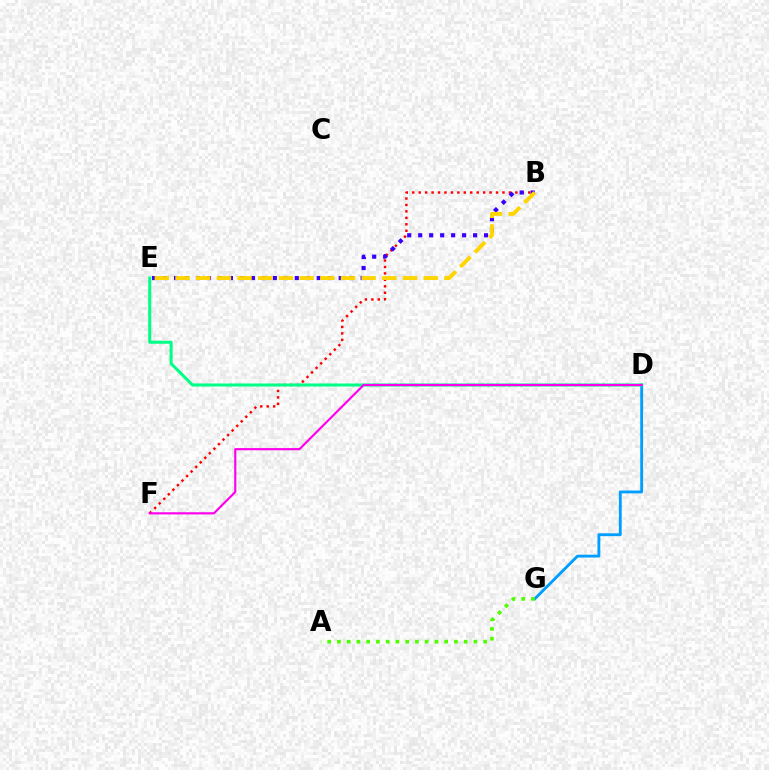{('B', 'F'): [{'color': '#ff0000', 'line_style': 'dotted', 'thickness': 1.75}], ('D', 'G'): [{'color': '#009eff', 'line_style': 'solid', 'thickness': 2.05}], ('B', 'E'): [{'color': '#3700ff', 'line_style': 'dotted', 'thickness': 2.98}, {'color': '#ffd500', 'line_style': 'dashed', 'thickness': 2.81}], ('D', 'E'): [{'color': '#00ff86', 'line_style': 'solid', 'thickness': 2.19}], ('A', 'G'): [{'color': '#4fff00', 'line_style': 'dotted', 'thickness': 2.65}], ('D', 'F'): [{'color': '#ff00ed', 'line_style': 'solid', 'thickness': 1.56}]}